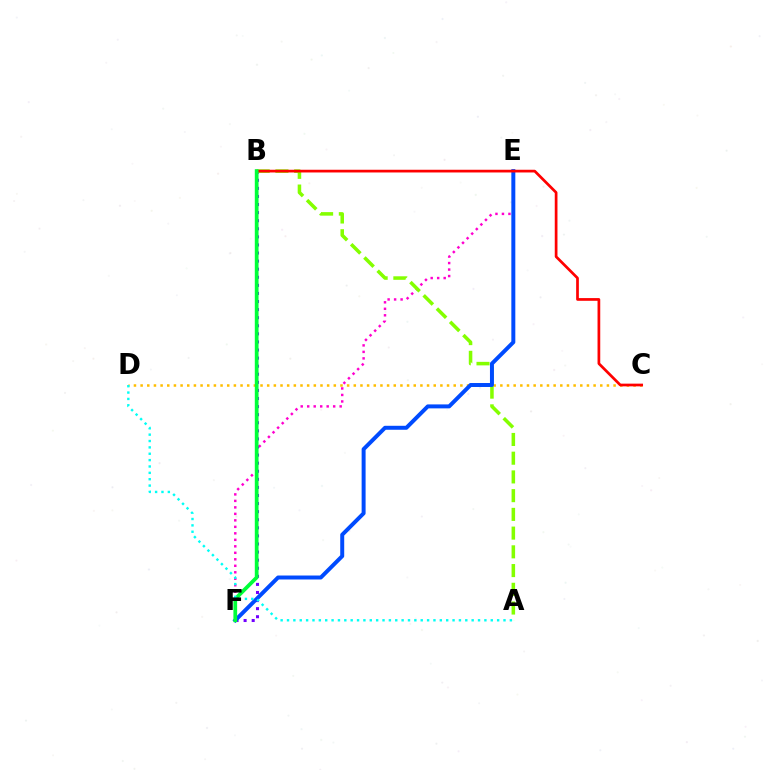{('B', 'F'): [{'color': '#7200ff', 'line_style': 'dotted', 'thickness': 2.2}, {'color': '#00ff39', 'line_style': 'solid', 'thickness': 2.7}], ('E', 'F'): [{'color': '#ff00cf', 'line_style': 'dotted', 'thickness': 1.76}, {'color': '#004bff', 'line_style': 'solid', 'thickness': 2.86}], ('C', 'D'): [{'color': '#ffbd00', 'line_style': 'dotted', 'thickness': 1.81}], ('A', 'B'): [{'color': '#84ff00', 'line_style': 'dashed', 'thickness': 2.54}], ('B', 'C'): [{'color': '#ff0000', 'line_style': 'solid', 'thickness': 1.95}], ('A', 'D'): [{'color': '#00fff6', 'line_style': 'dotted', 'thickness': 1.73}]}